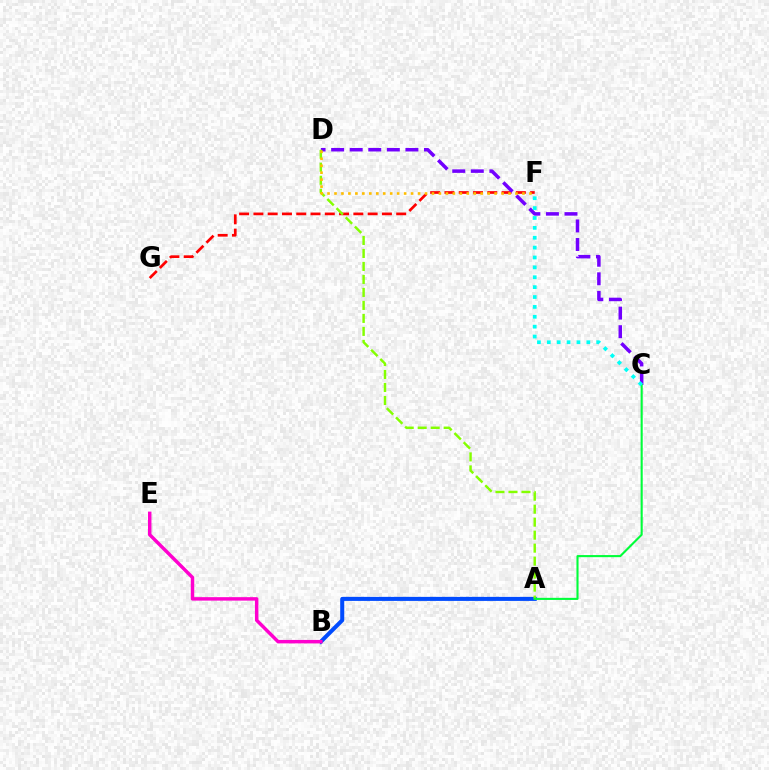{('A', 'B'): [{'color': '#004bff', 'line_style': 'solid', 'thickness': 2.9}], ('F', 'G'): [{'color': '#ff0000', 'line_style': 'dashed', 'thickness': 1.94}], ('C', 'D'): [{'color': '#7200ff', 'line_style': 'dashed', 'thickness': 2.52}], ('A', 'D'): [{'color': '#84ff00', 'line_style': 'dashed', 'thickness': 1.76}], ('D', 'F'): [{'color': '#ffbd00', 'line_style': 'dotted', 'thickness': 1.89}], ('A', 'C'): [{'color': '#00ff39', 'line_style': 'solid', 'thickness': 1.51}], ('B', 'E'): [{'color': '#ff00cf', 'line_style': 'solid', 'thickness': 2.49}], ('C', 'F'): [{'color': '#00fff6', 'line_style': 'dotted', 'thickness': 2.69}]}